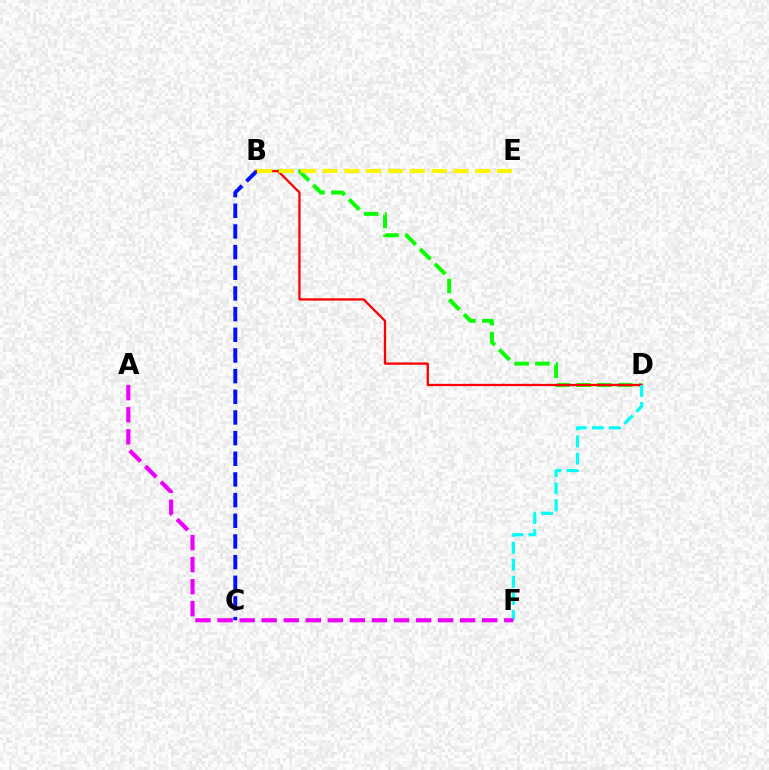{('B', 'C'): [{'color': '#0010ff', 'line_style': 'dashed', 'thickness': 2.81}], ('B', 'D'): [{'color': '#08ff00', 'line_style': 'dashed', 'thickness': 2.83}, {'color': '#ff0000', 'line_style': 'solid', 'thickness': 1.65}], ('D', 'F'): [{'color': '#00fff6', 'line_style': 'dashed', 'thickness': 2.31}], ('B', 'E'): [{'color': '#fcf500', 'line_style': 'dashed', 'thickness': 2.96}], ('A', 'F'): [{'color': '#ee00ff', 'line_style': 'dashed', 'thickness': 3.0}]}